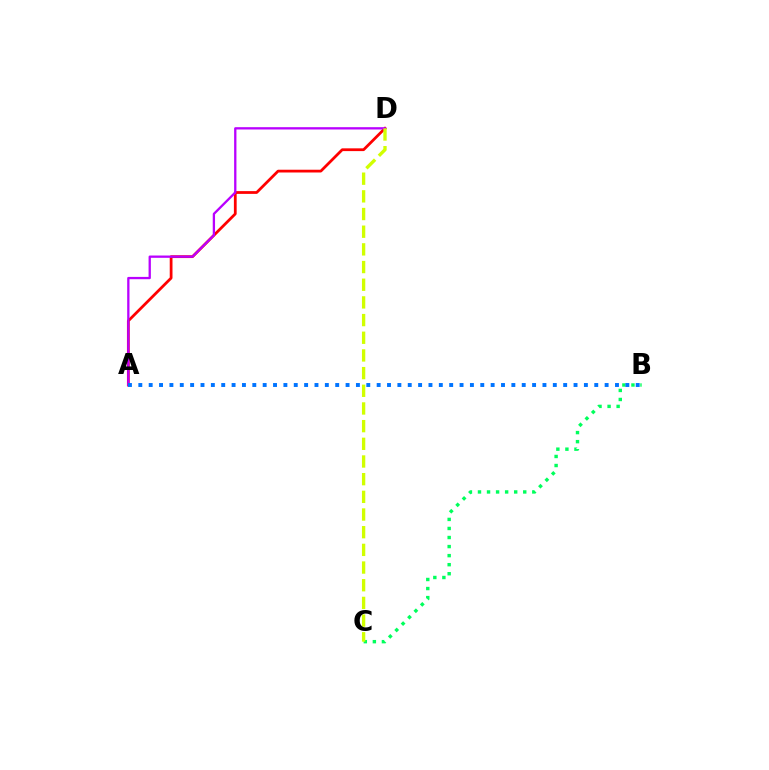{('B', 'C'): [{'color': '#00ff5c', 'line_style': 'dotted', 'thickness': 2.46}], ('A', 'D'): [{'color': '#ff0000', 'line_style': 'solid', 'thickness': 1.99}, {'color': '#b900ff', 'line_style': 'solid', 'thickness': 1.66}], ('C', 'D'): [{'color': '#d1ff00', 'line_style': 'dashed', 'thickness': 2.4}], ('A', 'B'): [{'color': '#0074ff', 'line_style': 'dotted', 'thickness': 2.82}]}